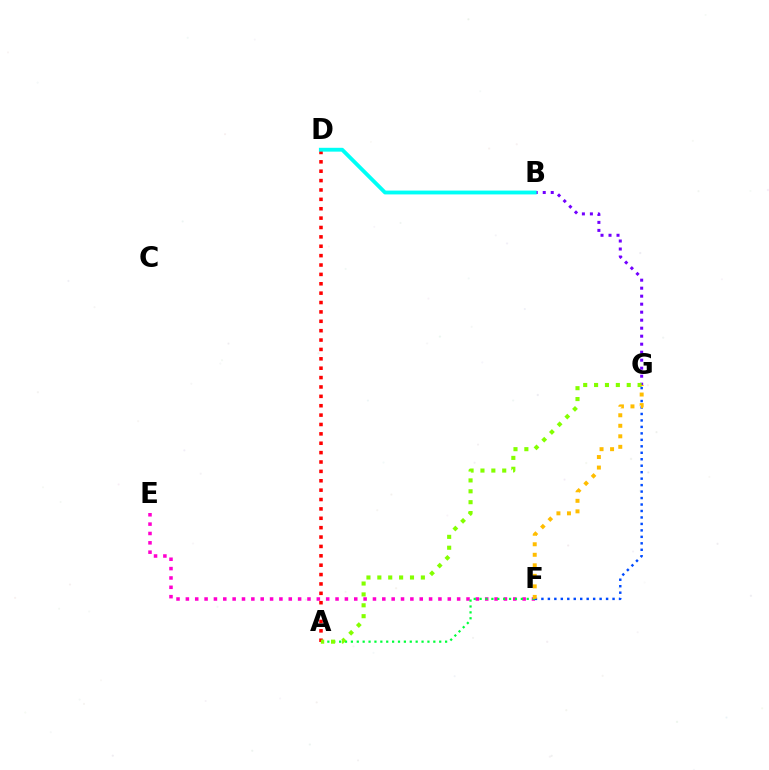{('B', 'G'): [{'color': '#7200ff', 'line_style': 'dotted', 'thickness': 2.17}], ('E', 'F'): [{'color': '#ff00cf', 'line_style': 'dotted', 'thickness': 2.54}], ('A', 'F'): [{'color': '#00ff39', 'line_style': 'dotted', 'thickness': 1.6}], ('A', 'D'): [{'color': '#ff0000', 'line_style': 'dotted', 'thickness': 2.55}], ('A', 'G'): [{'color': '#84ff00', 'line_style': 'dotted', 'thickness': 2.96}], ('F', 'G'): [{'color': '#004bff', 'line_style': 'dotted', 'thickness': 1.76}, {'color': '#ffbd00', 'line_style': 'dotted', 'thickness': 2.86}], ('B', 'D'): [{'color': '#00fff6', 'line_style': 'solid', 'thickness': 2.76}]}